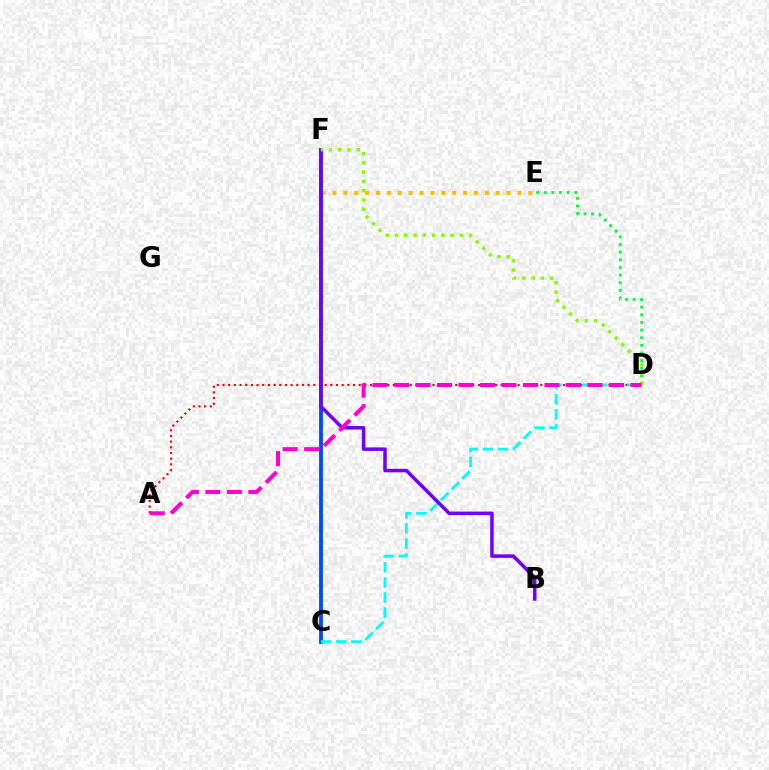{('D', 'E'): [{'color': '#00ff39', 'line_style': 'dotted', 'thickness': 2.08}], ('A', 'D'): [{'color': '#ff0000', 'line_style': 'dotted', 'thickness': 1.54}, {'color': '#ff00cf', 'line_style': 'dashed', 'thickness': 2.92}], ('E', 'F'): [{'color': '#ffbd00', 'line_style': 'dotted', 'thickness': 2.96}], ('C', 'F'): [{'color': '#004bff', 'line_style': 'solid', 'thickness': 2.77}], ('C', 'D'): [{'color': '#00fff6', 'line_style': 'dashed', 'thickness': 2.05}], ('B', 'F'): [{'color': '#7200ff', 'line_style': 'solid', 'thickness': 2.55}], ('D', 'F'): [{'color': '#84ff00', 'line_style': 'dotted', 'thickness': 2.52}]}